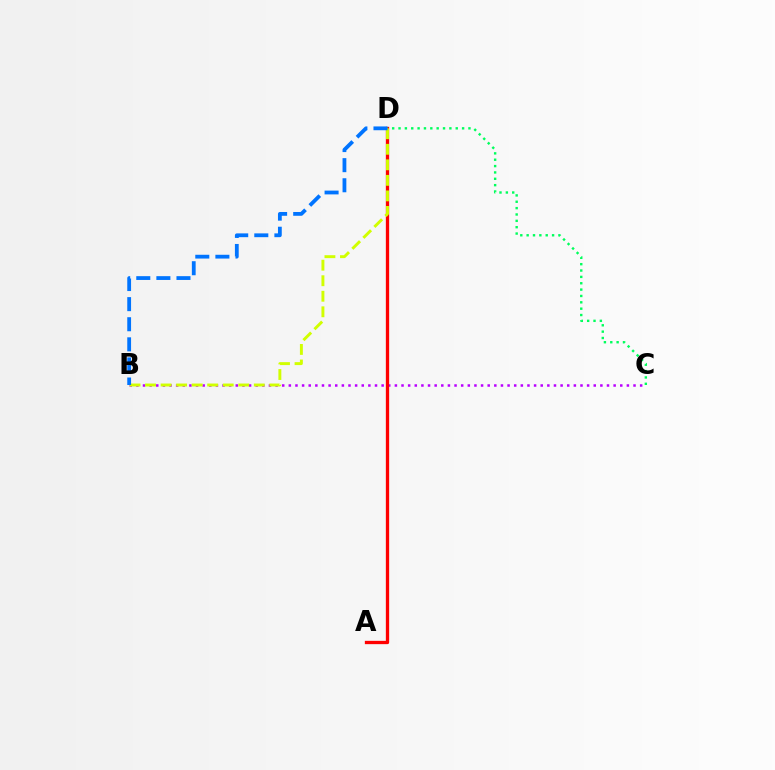{('B', 'C'): [{'color': '#b900ff', 'line_style': 'dotted', 'thickness': 1.8}], ('A', 'D'): [{'color': '#ff0000', 'line_style': 'solid', 'thickness': 2.38}], ('C', 'D'): [{'color': '#00ff5c', 'line_style': 'dotted', 'thickness': 1.73}], ('B', 'D'): [{'color': '#d1ff00', 'line_style': 'dashed', 'thickness': 2.11}, {'color': '#0074ff', 'line_style': 'dashed', 'thickness': 2.73}]}